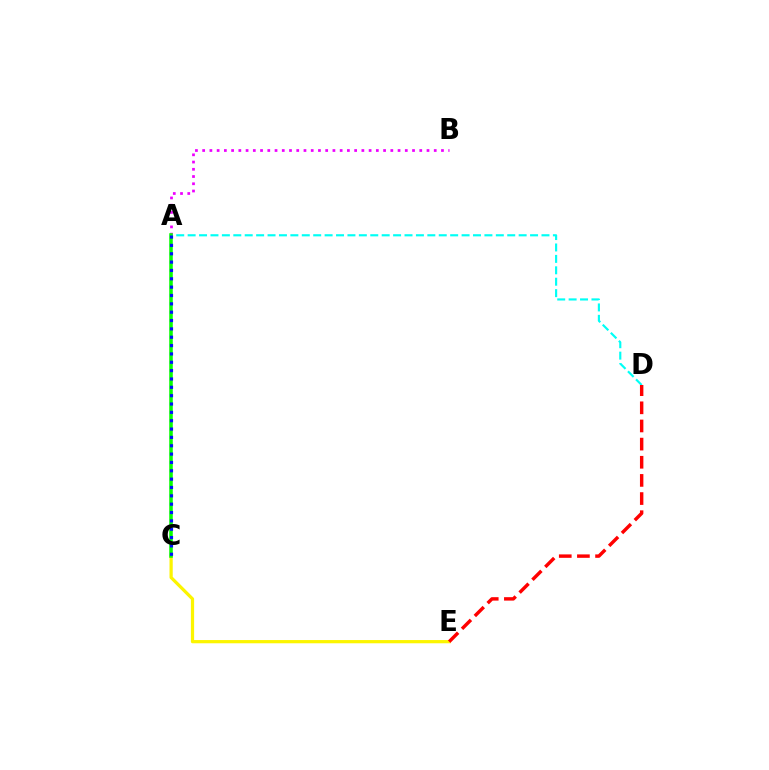{('C', 'E'): [{'color': '#fcf500', 'line_style': 'solid', 'thickness': 2.32}], ('A', 'B'): [{'color': '#ee00ff', 'line_style': 'dotted', 'thickness': 1.97}], ('A', 'D'): [{'color': '#00fff6', 'line_style': 'dashed', 'thickness': 1.55}], ('D', 'E'): [{'color': '#ff0000', 'line_style': 'dashed', 'thickness': 2.47}], ('A', 'C'): [{'color': '#08ff00', 'line_style': 'solid', 'thickness': 2.56}, {'color': '#0010ff', 'line_style': 'dotted', 'thickness': 2.27}]}